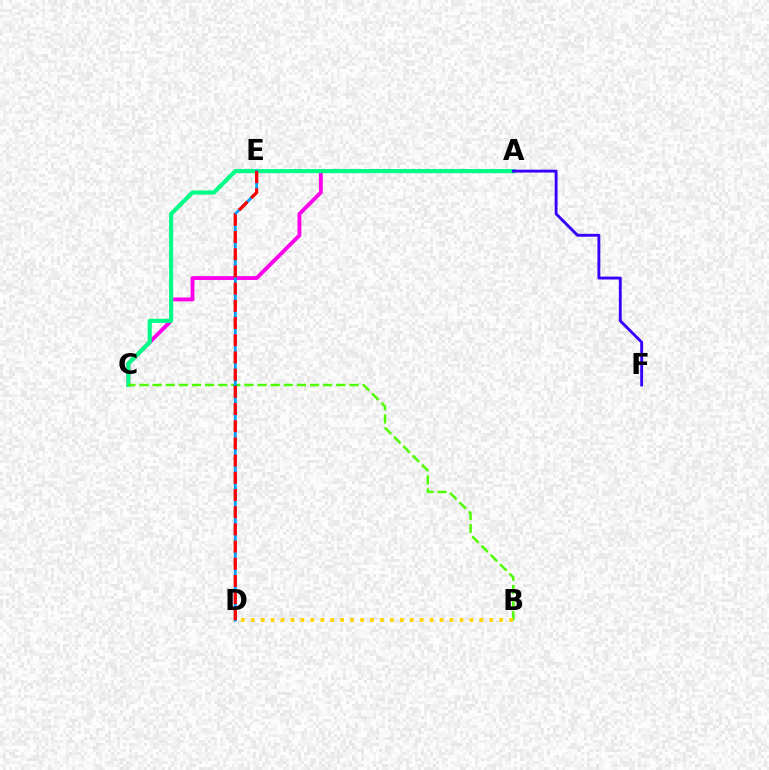{('A', 'C'): [{'color': '#ff00ed', 'line_style': 'solid', 'thickness': 2.76}, {'color': '#00ff86', 'line_style': 'solid', 'thickness': 2.97}], ('A', 'F'): [{'color': '#3700ff', 'line_style': 'solid', 'thickness': 2.07}], ('B', 'C'): [{'color': '#4fff00', 'line_style': 'dashed', 'thickness': 1.78}], ('B', 'D'): [{'color': '#ffd500', 'line_style': 'dotted', 'thickness': 2.7}], ('D', 'E'): [{'color': '#009eff', 'line_style': 'solid', 'thickness': 2.04}, {'color': '#ff0000', 'line_style': 'dashed', 'thickness': 2.34}]}